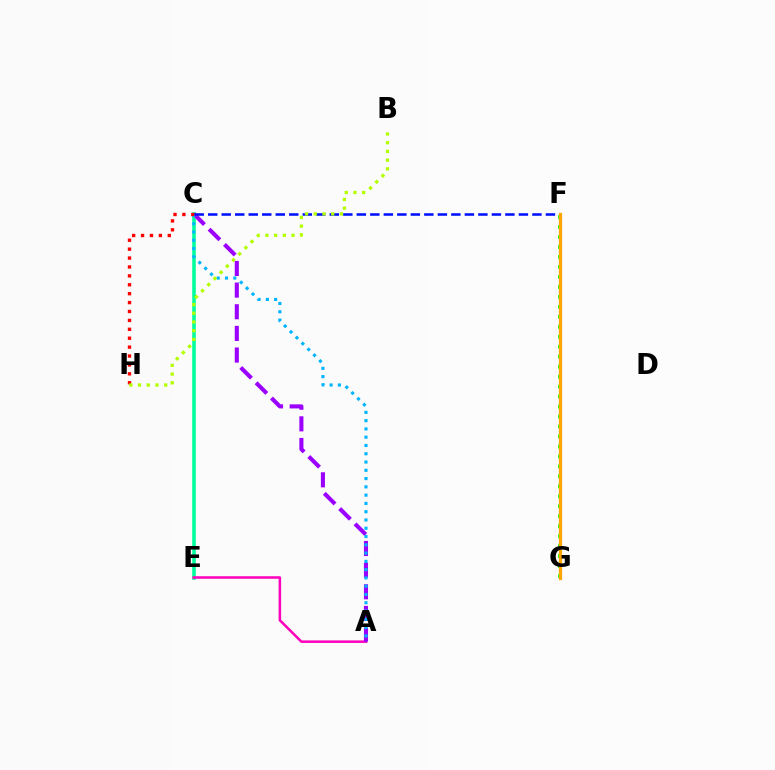{('C', 'E'): [{'color': '#00ff9d', 'line_style': 'solid', 'thickness': 2.57}], ('A', 'E'): [{'color': '#ff00bd', 'line_style': 'solid', 'thickness': 1.82}], ('A', 'C'): [{'color': '#9b00ff', 'line_style': 'dashed', 'thickness': 2.94}, {'color': '#00b5ff', 'line_style': 'dotted', 'thickness': 2.25}], ('C', 'H'): [{'color': '#ff0000', 'line_style': 'dotted', 'thickness': 2.42}], ('C', 'F'): [{'color': '#0010ff', 'line_style': 'dashed', 'thickness': 1.84}], ('F', 'G'): [{'color': '#08ff00', 'line_style': 'dotted', 'thickness': 2.71}, {'color': '#ffa500', 'line_style': 'solid', 'thickness': 2.33}], ('B', 'H'): [{'color': '#b3ff00', 'line_style': 'dotted', 'thickness': 2.37}]}